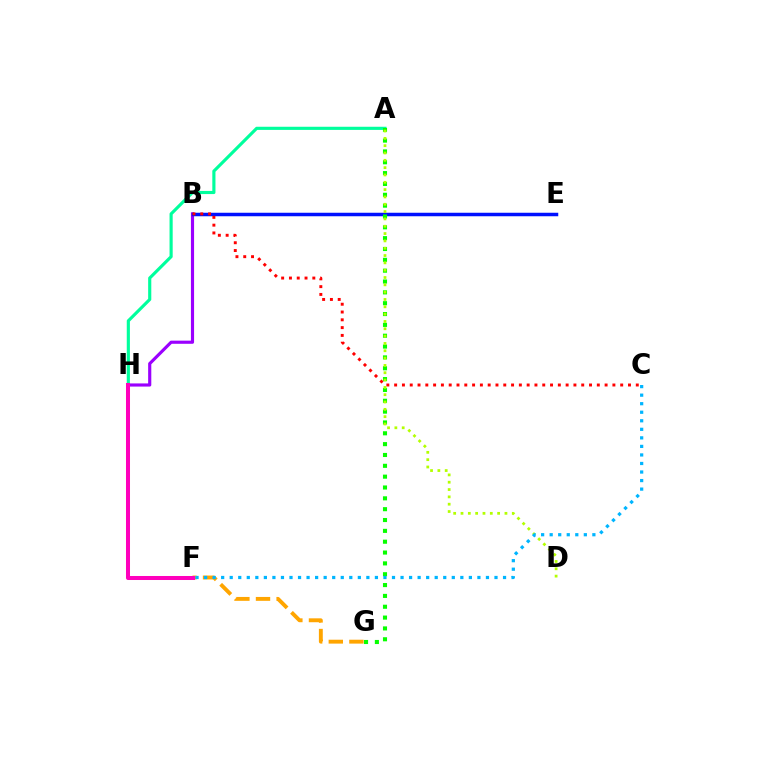{('F', 'G'): [{'color': '#ffa500', 'line_style': 'dashed', 'thickness': 2.8}], ('B', 'H'): [{'color': '#9b00ff', 'line_style': 'solid', 'thickness': 2.27}], ('B', 'E'): [{'color': '#0010ff', 'line_style': 'solid', 'thickness': 2.52}], ('A', 'H'): [{'color': '#00ff9d', 'line_style': 'solid', 'thickness': 2.26}], ('A', 'G'): [{'color': '#08ff00', 'line_style': 'dotted', 'thickness': 2.95}], ('F', 'H'): [{'color': '#ff00bd', 'line_style': 'solid', 'thickness': 2.89}], ('B', 'C'): [{'color': '#ff0000', 'line_style': 'dotted', 'thickness': 2.12}], ('A', 'D'): [{'color': '#b3ff00', 'line_style': 'dotted', 'thickness': 1.99}], ('C', 'F'): [{'color': '#00b5ff', 'line_style': 'dotted', 'thickness': 2.32}]}